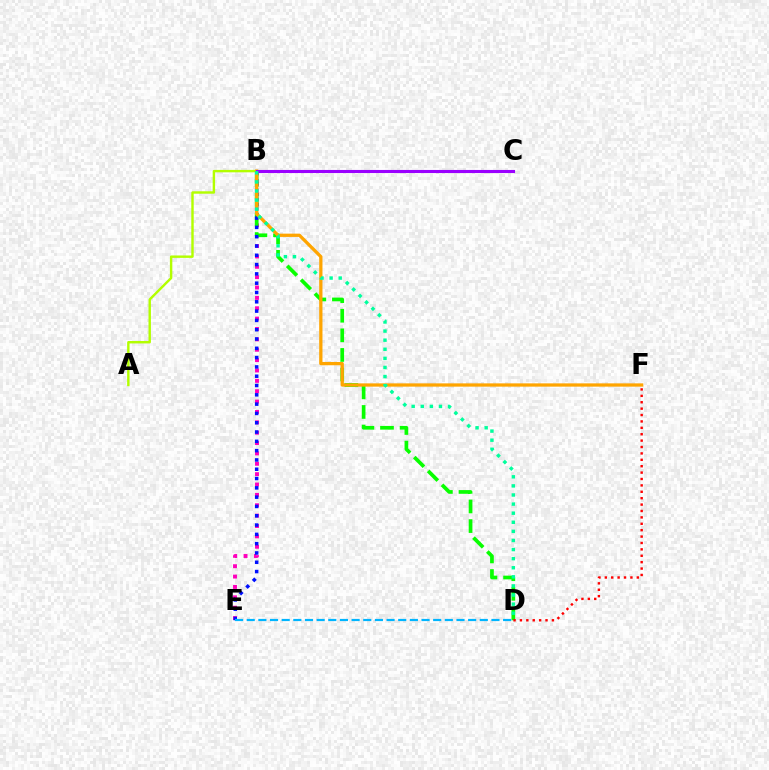{('B', 'E'): [{'color': '#ff00bd', 'line_style': 'dotted', 'thickness': 2.82}, {'color': '#0010ff', 'line_style': 'dotted', 'thickness': 2.53}], ('A', 'B'): [{'color': '#b3ff00', 'line_style': 'solid', 'thickness': 1.74}], ('B', 'D'): [{'color': '#08ff00', 'line_style': 'dashed', 'thickness': 2.66}, {'color': '#00ff9d', 'line_style': 'dotted', 'thickness': 2.47}], ('B', 'F'): [{'color': '#ffa500', 'line_style': 'solid', 'thickness': 2.36}], ('B', 'C'): [{'color': '#9b00ff', 'line_style': 'solid', 'thickness': 2.23}], ('D', 'E'): [{'color': '#00b5ff', 'line_style': 'dashed', 'thickness': 1.58}], ('D', 'F'): [{'color': '#ff0000', 'line_style': 'dotted', 'thickness': 1.74}]}